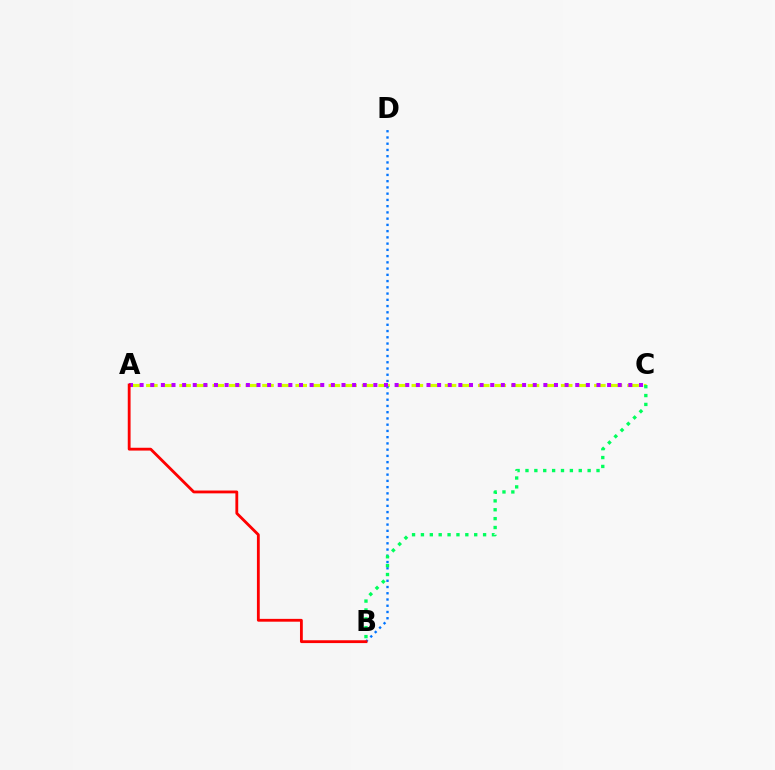{('A', 'C'): [{'color': '#d1ff00', 'line_style': 'dashed', 'thickness': 2.25}, {'color': '#b900ff', 'line_style': 'dotted', 'thickness': 2.89}], ('B', 'D'): [{'color': '#0074ff', 'line_style': 'dotted', 'thickness': 1.7}], ('B', 'C'): [{'color': '#00ff5c', 'line_style': 'dotted', 'thickness': 2.41}], ('A', 'B'): [{'color': '#ff0000', 'line_style': 'solid', 'thickness': 2.03}]}